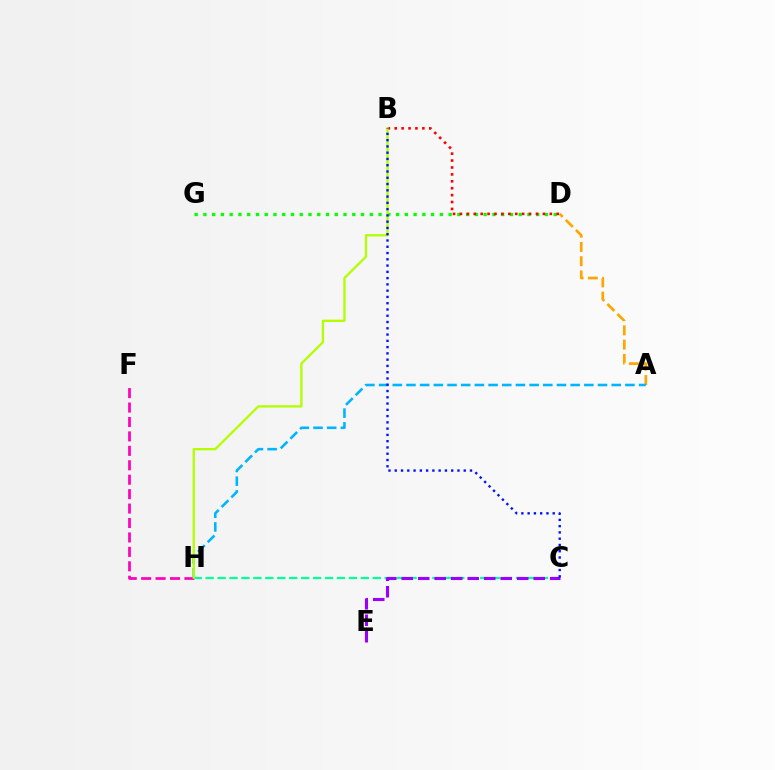{('F', 'H'): [{'color': '#ff00bd', 'line_style': 'dashed', 'thickness': 1.96}], ('A', 'D'): [{'color': '#ffa500', 'line_style': 'dashed', 'thickness': 1.93}], ('D', 'G'): [{'color': '#08ff00', 'line_style': 'dotted', 'thickness': 2.38}], ('A', 'H'): [{'color': '#00b5ff', 'line_style': 'dashed', 'thickness': 1.86}], ('C', 'H'): [{'color': '#00ff9d', 'line_style': 'dashed', 'thickness': 1.62}], ('B', 'D'): [{'color': '#ff0000', 'line_style': 'dotted', 'thickness': 1.88}], ('C', 'E'): [{'color': '#9b00ff', 'line_style': 'dashed', 'thickness': 2.24}], ('B', 'H'): [{'color': '#b3ff00', 'line_style': 'solid', 'thickness': 1.67}], ('B', 'C'): [{'color': '#0010ff', 'line_style': 'dotted', 'thickness': 1.7}]}